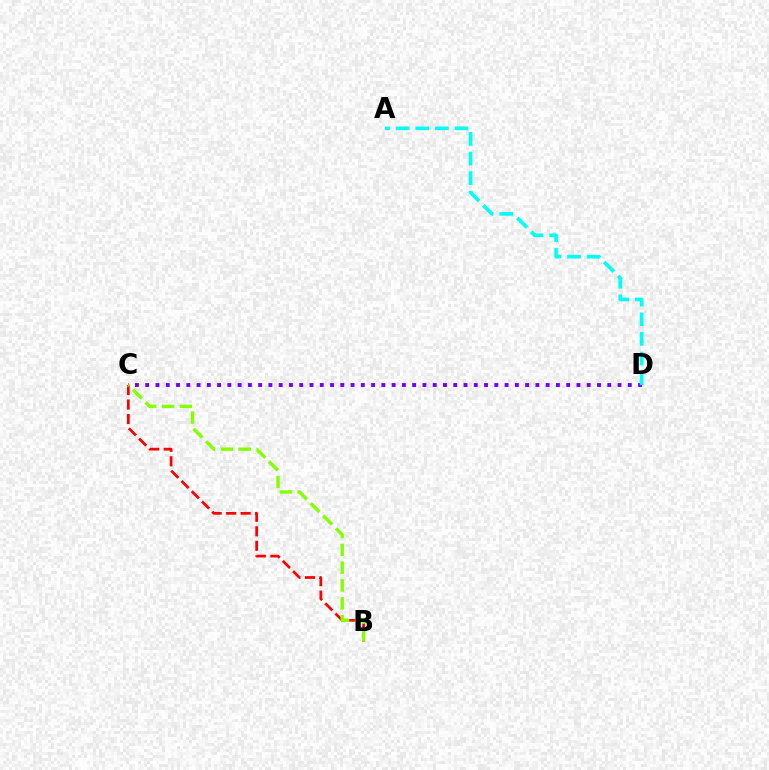{('C', 'D'): [{'color': '#7200ff', 'line_style': 'dotted', 'thickness': 2.79}], ('B', 'C'): [{'color': '#ff0000', 'line_style': 'dashed', 'thickness': 1.97}, {'color': '#84ff00', 'line_style': 'dashed', 'thickness': 2.42}], ('A', 'D'): [{'color': '#00fff6', 'line_style': 'dashed', 'thickness': 2.67}]}